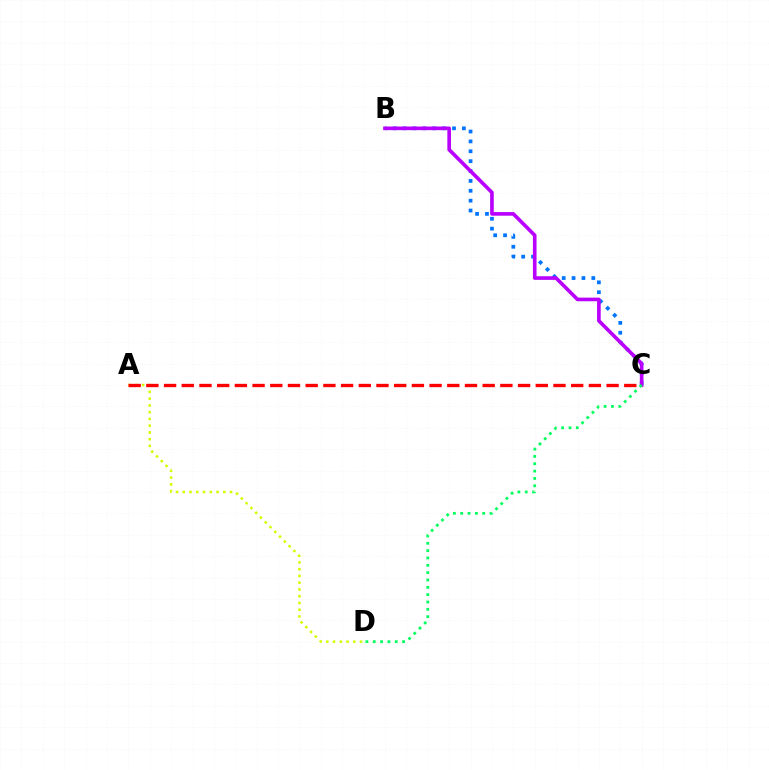{('A', 'D'): [{'color': '#d1ff00', 'line_style': 'dotted', 'thickness': 1.83}], ('B', 'C'): [{'color': '#0074ff', 'line_style': 'dotted', 'thickness': 2.68}, {'color': '#b900ff', 'line_style': 'solid', 'thickness': 2.62}], ('A', 'C'): [{'color': '#ff0000', 'line_style': 'dashed', 'thickness': 2.4}], ('C', 'D'): [{'color': '#00ff5c', 'line_style': 'dotted', 'thickness': 1.99}]}